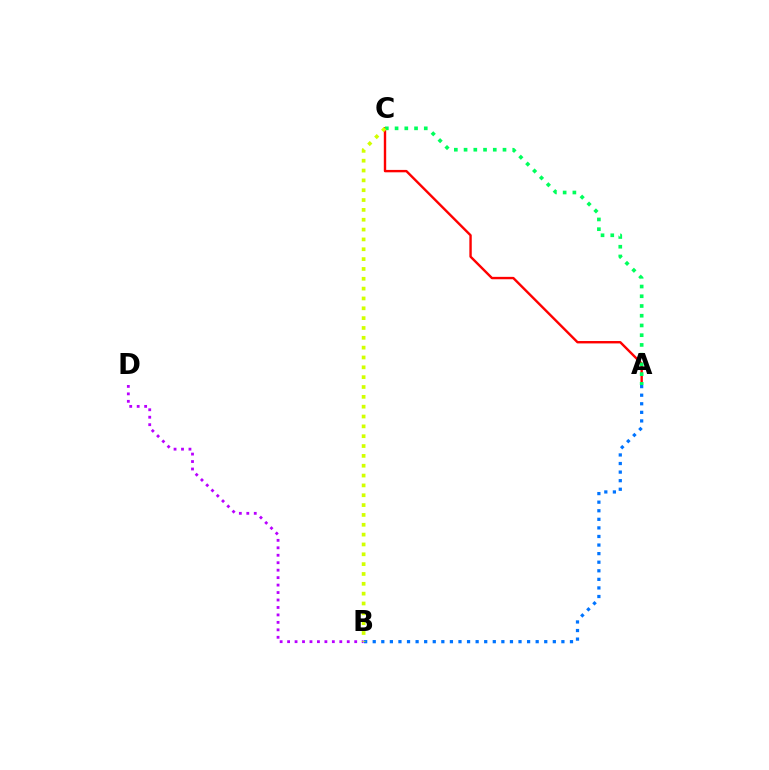{('A', 'C'): [{'color': '#ff0000', 'line_style': 'solid', 'thickness': 1.73}, {'color': '#00ff5c', 'line_style': 'dotted', 'thickness': 2.64}], ('B', 'D'): [{'color': '#b900ff', 'line_style': 'dotted', 'thickness': 2.03}], ('A', 'B'): [{'color': '#0074ff', 'line_style': 'dotted', 'thickness': 2.33}], ('B', 'C'): [{'color': '#d1ff00', 'line_style': 'dotted', 'thickness': 2.67}]}